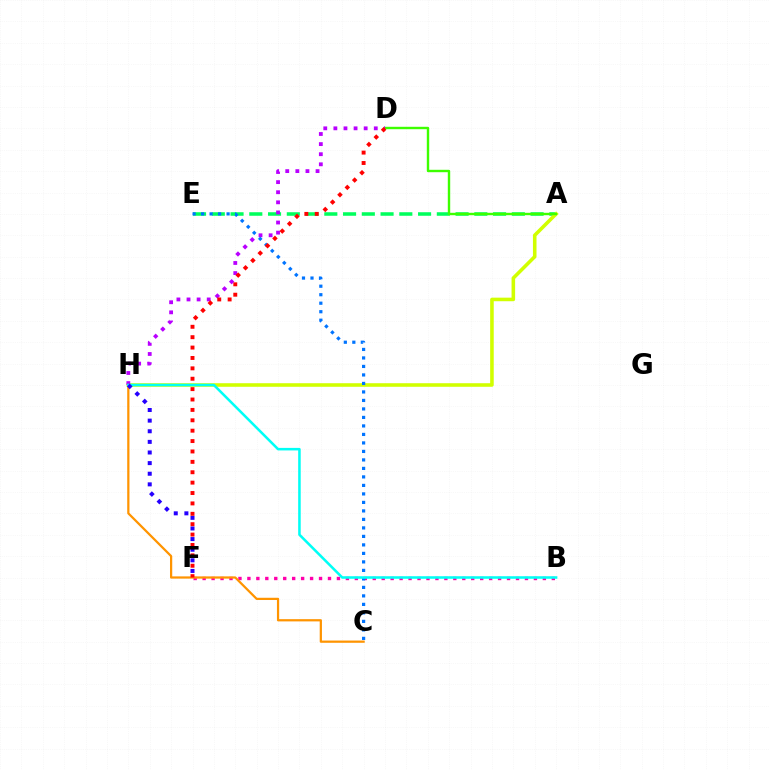{('A', 'E'): [{'color': '#00ff5c', 'line_style': 'dashed', 'thickness': 2.55}], ('B', 'F'): [{'color': '#ff00ac', 'line_style': 'dotted', 'thickness': 2.43}], ('C', 'H'): [{'color': '#ff9400', 'line_style': 'solid', 'thickness': 1.61}], ('A', 'H'): [{'color': '#d1ff00', 'line_style': 'solid', 'thickness': 2.57}], ('A', 'D'): [{'color': '#3dff00', 'line_style': 'solid', 'thickness': 1.73}], ('D', 'H'): [{'color': '#b900ff', 'line_style': 'dotted', 'thickness': 2.74}], ('C', 'E'): [{'color': '#0074ff', 'line_style': 'dotted', 'thickness': 2.31}], ('B', 'H'): [{'color': '#00fff6', 'line_style': 'solid', 'thickness': 1.83}], ('F', 'H'): [{'color': '#2500ff', 'line_style': 'dotted', 'thickness': 2.89}], ('D', 'F'): [{'color': '#ff0000', 'line_style': 'dotted', 'thickness': 2.82}]}